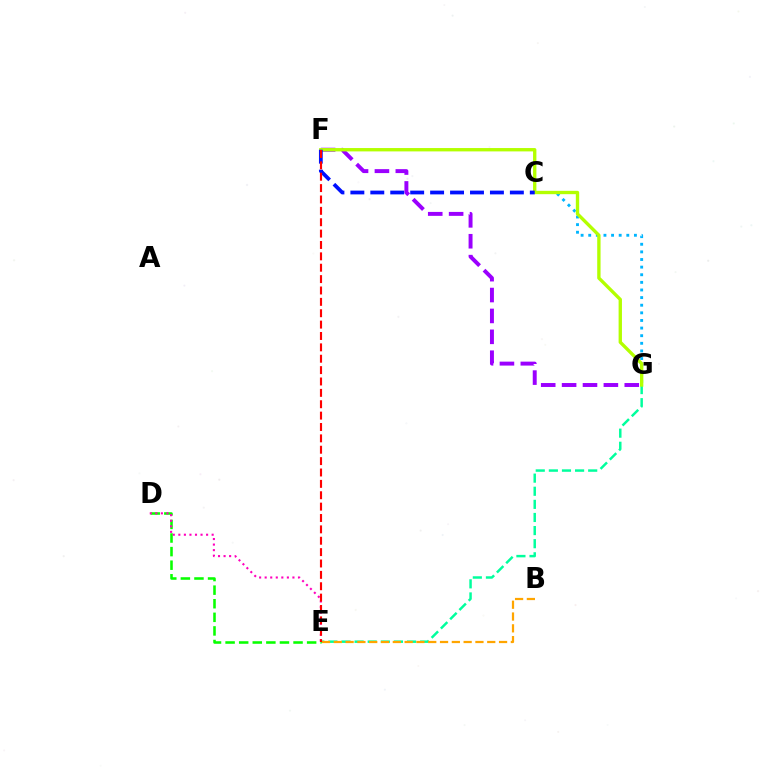{('C', 'G'): [{'color': '#00b5ff', 'line_style': 'dotted', 'thickness': 2.07}], ('E', 'G'): [{'color': '#00ff9d', 'line_style': 'dashed', 'thickness': 1.78}], ('D', 'E'): [{'color': '#08ff00', 'line_style': 'dashed', 'thickness': 1.85}, {'color': '#ff00bd', 'line_style': 'dotted', 'thickness': 1.51}], ('F', 'G'): [{'color': '#9b00ff', 'line_style': 'dashed', 'thickness': 2.84}, {'color': '#b3ff00', 'line_style': 'solid', 'thickness': 2.41}], ('B', 'E'): [{'color': '#ffa500', 'line_style': 'dashed', 'thickness': 1.6}], ('C', 'F'): [{'color': '#0010ff', 'line_style': 'dashed', 'thickness': 2.71}], ('E', 'F'): [{'color': '#ff0000', 'line_style': 'dashed', 'thickness': 1.55}]}